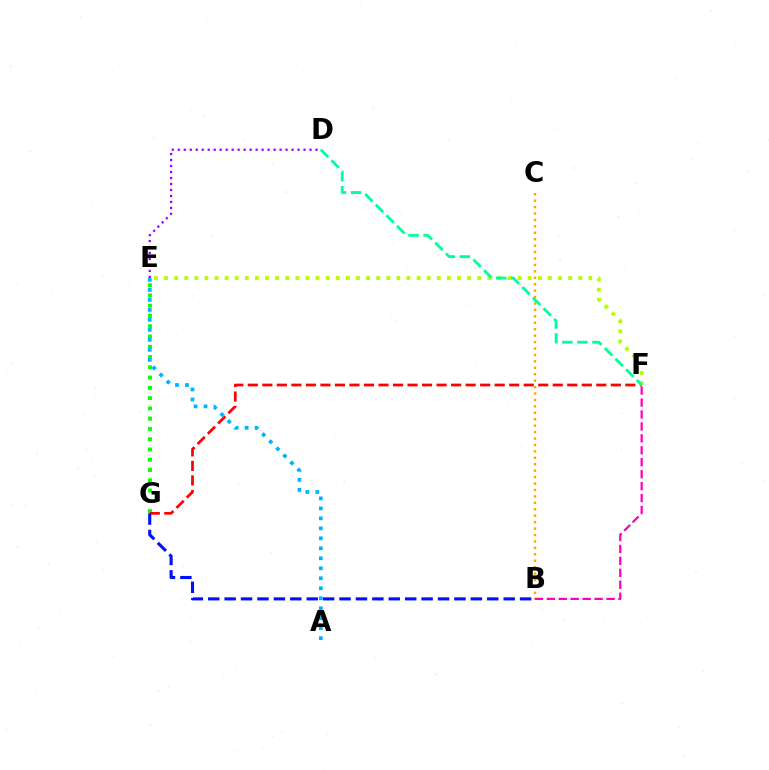{('E', 'F'): [{'color': '#b3ff00', 'line_style': 'dotted', 'thickness': 2.74}], ('E', 'G'): [{'color': '#08ff00', 'line_style': 'dotted', 'thickness': 2.79}], ('D', 'E'): [{'color': '#9b00ff', 'line_style': 'dotted', 'thickness': 1.63}], ('B', 'C'): [{'color': '#ffa500', 'line_style': 'dotted', 'thickness': 1.75}], ('B', 'F'): [{'color': '#ff00bd', 'line_style': 'dashed', 'thickness': 1.62}], ('F', 'G'): [{'color': '#ff0000', 'line_style': 'dashed', 'thickness': 1.97}], ('B', 'G'): [{'color': '#0010ff', 'line_style': 'dashed', 'thickness': 2.23}], ('A', 'E'): [{'color': '#00b5ff', 'line_style': 'dotted', 'thickness': 2.71}], ('D', 'F'): [{'color': '#00ff9d', 'line_style': 'dashed', 'thickness': 2.04}]}